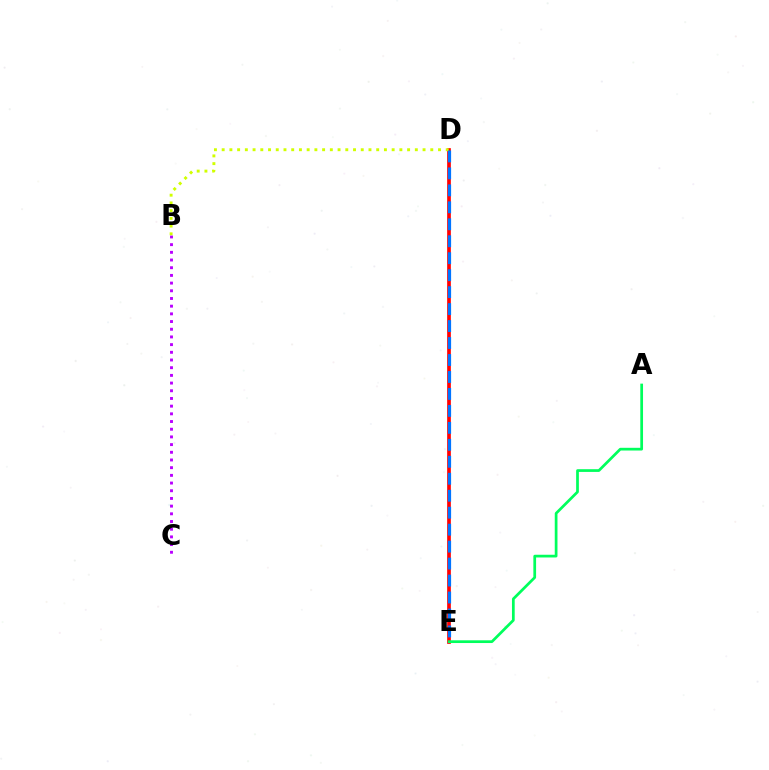{('D', 'E'): [{'color': '#ff0000', 'line_style': 'solid', 'thickness': 2.65}, {'color': '#0074ff', 'line_style': 'dashed', 'thickness': 2.3}], ('B', 'C'): [{'color': '#b900ff', 'line_style': 'dotted', 'thickness': 2.09}], ('B', 'D'): [{'color': '#d1ff00', 'line_style': 'dotted', 'thickness': 2.1}], ('A', 'E'): [{'color': '#00ff5c', 'line_style': 'solid', 'thickness': 1.96}]}